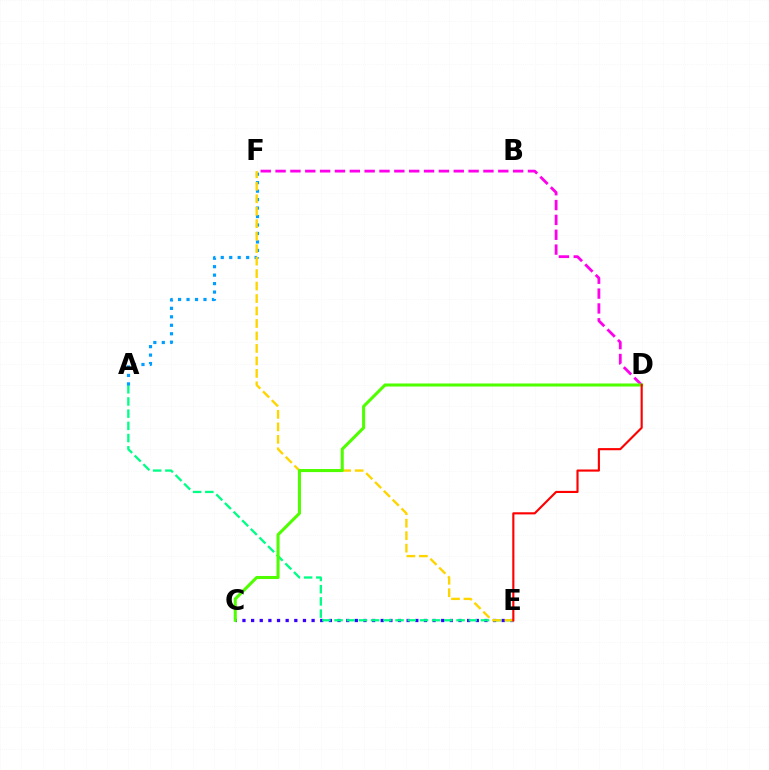{('C', 'E'): [{'color': '#3700ff', 'line_style': 'dotted', 'thickness': 2.35}], ('A', 'E'): [{'color': '#00ff86', 'line_style': 'dashed', 'thickness': 1.66}], ('D', 'F'): [{'color': '#ff00ed', 'line_style': 'dashed', 'thickness': 2.02}], ('A', 'F'): [{'color': '#009eff', 'line_style': 'dotted', 'thickness': 2.3}], ('E', 'F'): [{'color': '#ffd500', 'line_style': 'dashed', 'thickness': 1.69}], ('C', 'D'): [{'color': '#4fff00', 'line_style': 'solid', 'thickness': 2.2}], ('D', 'E'): [{'color': '#ff0000', 'line_style': 'solid', 'thickness': 1.54}]}